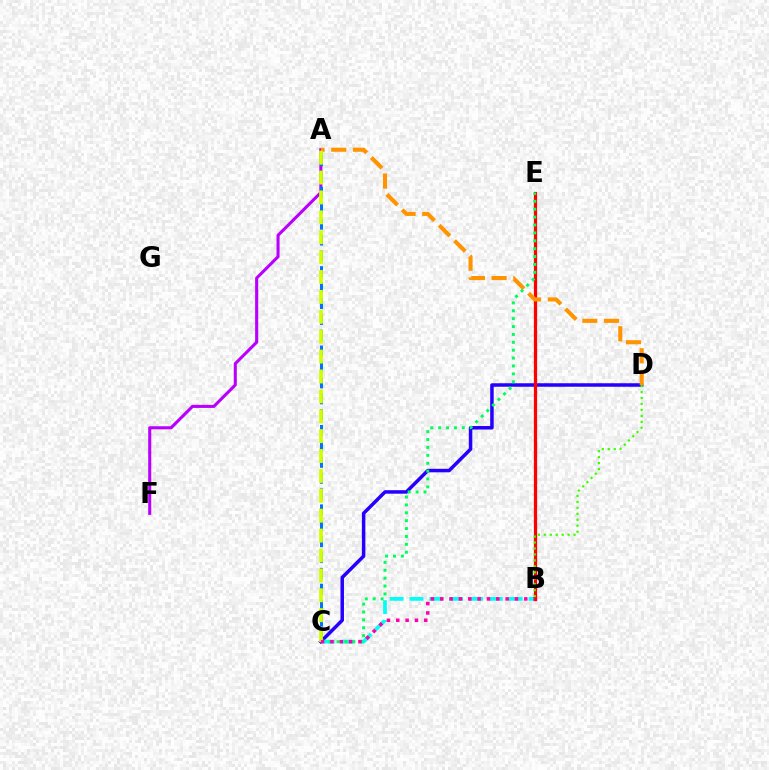{('A', 'F'): [{'color': '#b900ff', 'line_style': 'solid', 'thickness': 2.21}], ('C', 'D'): [{'color': '#2500ff', 'line_style': 'solid', 'thickness': 2.52}], ('B', 'C'): [{'color': '#00fff6', 'line_style': 'dashed', 'thickness': 2.69}, {'color': '#ff00ac', 'line_style': 'dotted', 'thickness': 2.54}], ('B', 'E'): [{'color': '#ff0000', 'line_style': 'solid', 'thickness': 2.33}], ('A', 'C'): [{'color': '#0074ff', 'line_style': 'dashed', 'thickness': 2.16}, {'color': '#d1ff00', 'line_style': 'dashed', 'thickness': 2.7}], ('A', 'D'): [{'color': '#ff9400', 'line_style': 'dashed', 'thickness': 2.95}], ('B', 'D'): [{'color': '#3dff00', 'line_style': 'dotted', 'thickness': 1.62}], ('C', 'E'): [{'color': '#00ff5c', 'line_style': 'dotted', 'thickness': 2.14}]}